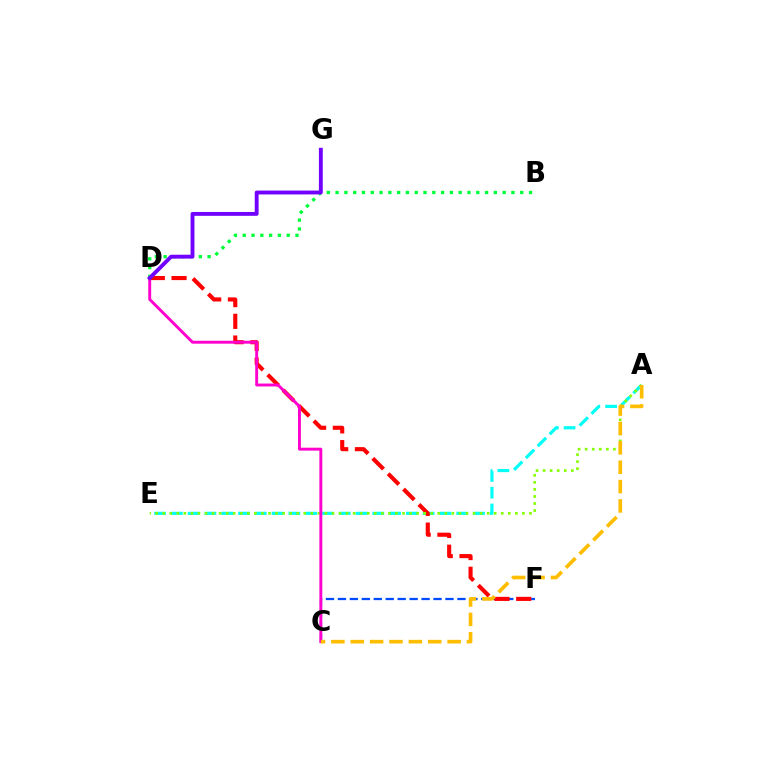{('C', 'F'): [{'color': '#004bff', 'line_style': 'dashed', 'thickness': 1.62}], ('A', 'E'): [{'color': '#00fff6', 'line_style': 'dashed', 'thickness': 2.28}, {'color': '#84ff00', 'line_style': 'dotted', 'thickness': 1.92}], ('D', 'F'): [{'color': '#ff0000', 'line_style': 'dashed', 'thickness': 2.95}], ('B', 'D'): [{'color': '#00ff39', 'line_style': 'dotted', 'thickness': 2.39}], ('C', 'D'): [{'color': '#ff00cf', 'line_style': 'solid', 'thickness': 2.1}], ('A', 'C'): [{'color': '#ffbd00', 'line_style': 'dashed', 'thickness': 2.63}], ('D', 'G'): [{'color': '#7200ff', 'line_style': 'solid', 'thickness': 2.79}]}